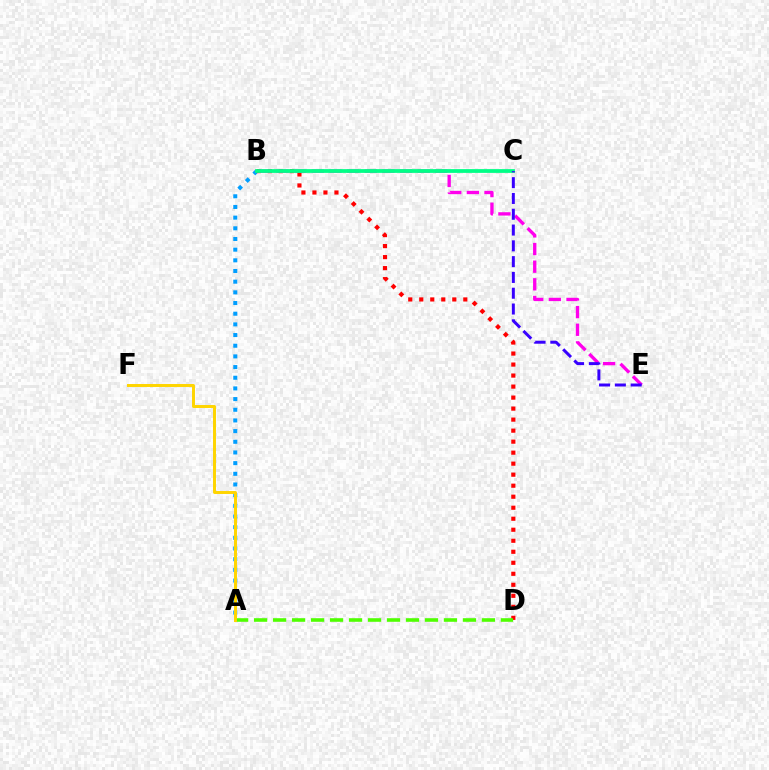{('A', 'B'): [{'color': '#009eff', 'line_style': 'dotted', 'thickness': 2.9}], ('B', 'D'): [{'color': '#ff0000', 'line_style': 'dotted', 'thickness': 2.99}], ('B', 'E'): [{'color': '#ff00ed', 'line_style': 'dashed', 'thickness': 2.4}], ('A', 'D'): [{'color': '#4fff00', 'line_style': 'dashed', 'thickness': 2.58}], ('A', 'F'): [{'color': '#ffd500', 'line_style': 'solid', 'thickness': 2.13}], ('B', 'C'): [{'color': '#00ff86', 'line_style': 'solid', 'thickness': 2.71}], ('C', 'E'): [{'color': '#3700ff', 'line_style': 'dashed', 'thickness': 2.15}]}